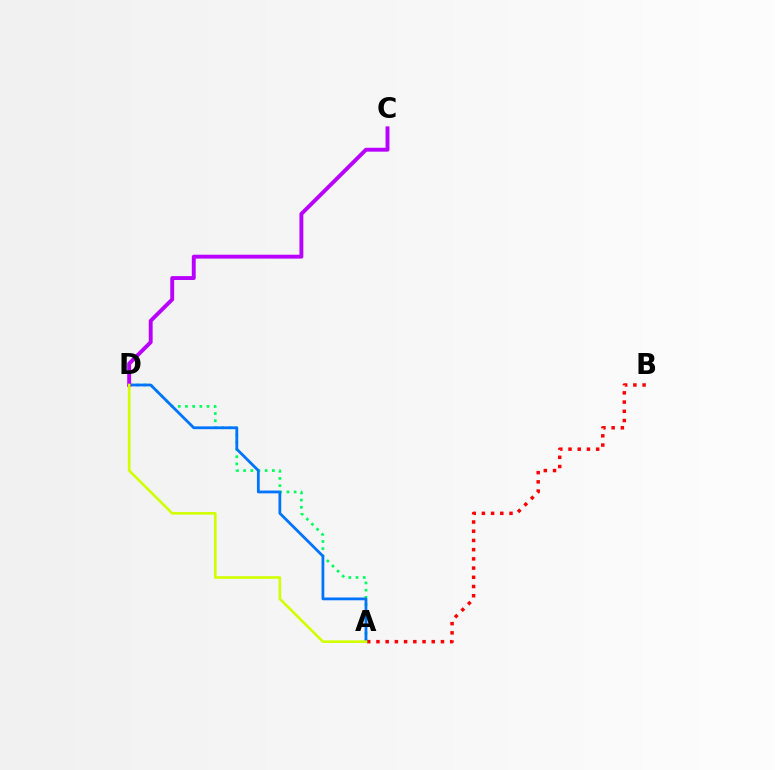{('A', 'D'): [{'color': '#00ff5c', 'line_style': 'dotted', 'thickness': 1.95}, {'color': '#0074ff', 'line_style': 'solid', 'thickness': 2.01}, {'color': '#d1ff00', 'line_style': 'solid', 'thickness': 1.9}], ('A', 'B'): [{'color': '#ff0000', 'line_style': 'dotted', 'thickness': 2.5}], ('C', 'D'): [{'color': '#b900ff', 'line_style': 'solid', 'thickness': 2.8}]}